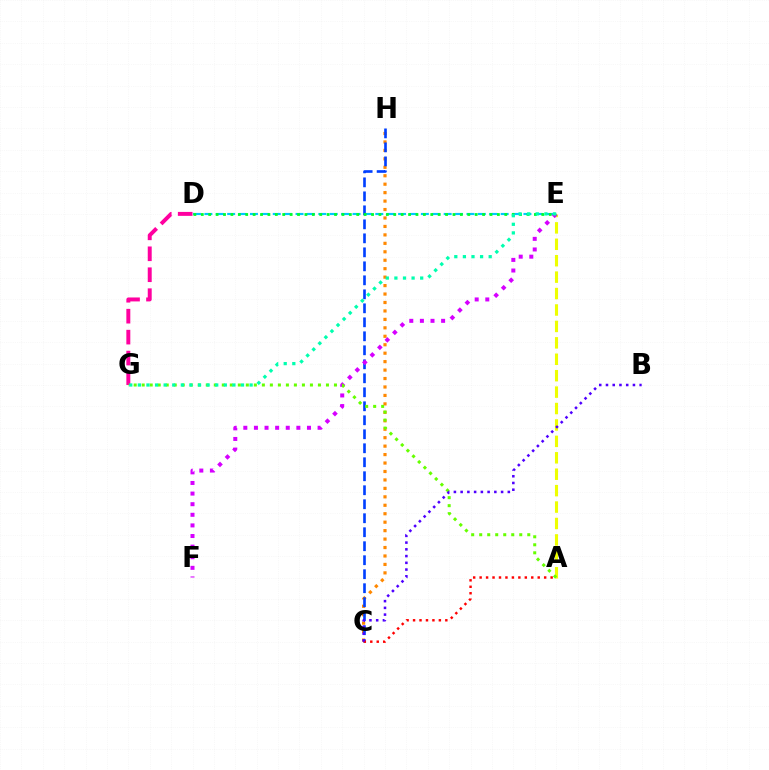{('C', 'H'): [{'color': '#ff8800', 'line_style': 'dotted', 'thickness': 2.3}, {'color': '#003fff', 'line_style': 'dashed', 'thickness': 1.9}], ('D', 'E'): [{'color': '#00c7ff', 'line_style': 'dashed', 'thickness': 1.55}, {'color': '#00ff27', 'line_style': 'dotted', 'thickness': 2.01}], ('A', 'E'): [{'color': '#eeff00', 'line_style': 'dashed', 'thickness': 2.23}], ('E', 'F'): [{'color': '#d600ff', 'line_style': 'dotted', 'thickness': 2.88}], ('D', 'G'): [{'color': '#ff00a0', 'line_style': 'dashed', 'thickness': 2.85}], ('A', 'G'): [{'color': '#66ff00', 'line_style': 'dotted', 'thickness': 2.18}], ('A', 'C'): [{'color': '#ff0000', 'line_style': 'dotted', 'thickness': 1.75}], ('E', 'G'): [{'color': '#00ffaf', 'line_style': 'dotted', 'thickness': 2.34}], ('B', 'C'): [{'color': '#4f00ff', 'line_style': 'dotted', 'thickness': 1.83}]}